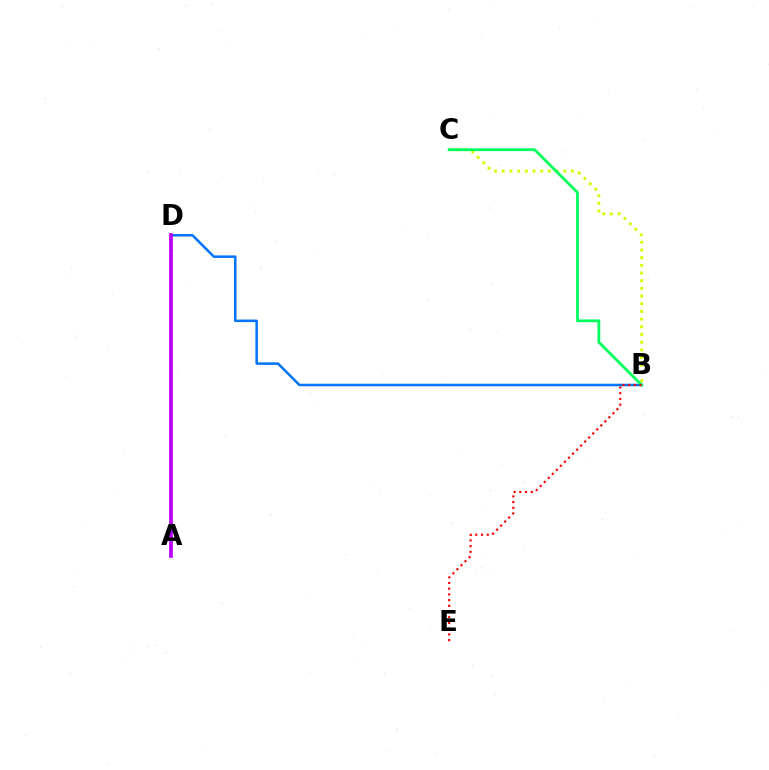{('B', 'D'): [{'color': '#0074ff', 'line_style': 'solid', 'thickness': 1.82}], ('A', 'D'): [{'color': '#b900ff', 'line_style': 'solid', 'thickness': 2.67}], ('B', 'C'): [{'color': '#d1ff00', 'line_style': 'dotted', 'thickness': 2.09}, {'color': '#00ff5c', 'line_style': 'solid', 'thickness': 2.01}], ('B', 'E'): [{'color': '#ff0000', 'line_style': 'dotted', 'thickness': 1.55}]}